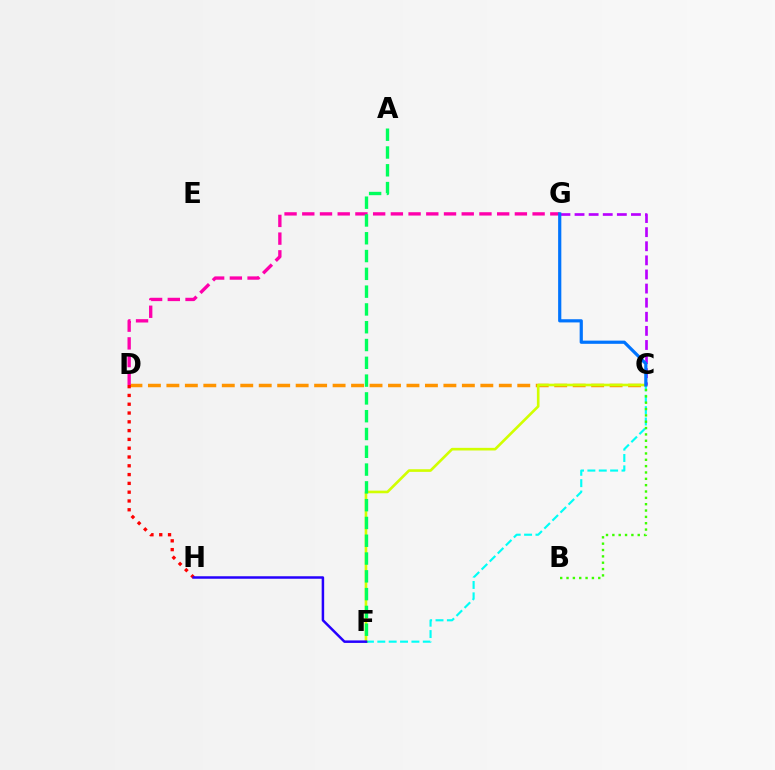{('C', 'D'): [{'color': '#ff9400', 'line_style': 'dashed', 'thickness': 2.51}], ('D', 'G'): [{'color': '#ff00ac', 'line_style': 'dashed', 'thickness': 2.41}], ('C', 'F'): [{'color': '#00fff6', 'line_style': 'dashed', 'thickness': 1.54}, {'color': '#d1ff00', 'line_style': 'solid', 'thickness': 1.9}], ('C', 'G'): [{'color': '#b900ff', 'line_style': 'dashed', 'thickness': 1.92}, {'color': '#0074ff', 'line_style': 'solid', 'thickness': 2.3}], ('D', 'H'): [{'color': '#ff0000', 'line_style': 'dotted', 'thickness': 2.39}], ('B', 'C'): [{'color': '#3dff00', 'line_style': 'dotted', 'thickness': 1.72}], ('A', 'F'): [{'color': '#00ff5c', 'line_style': 'dashed', 'thickness': 2.42}], ('F', 'H'): [{'color': '#2500ff', 'line_style': 'solid', 'thickness': 1.8}]}